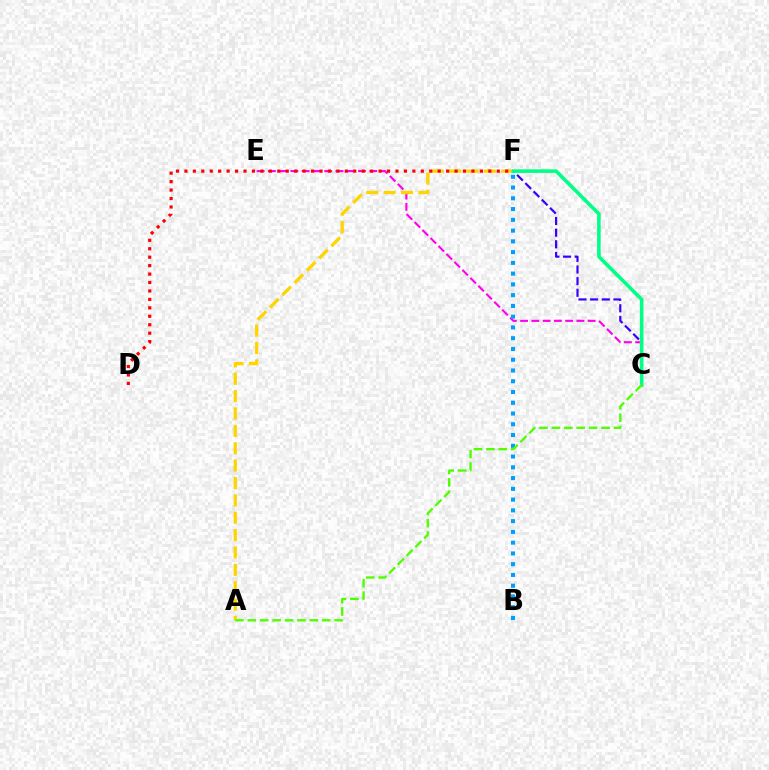{('C', 'E'): [{'color': '#ff00ed', 'line_style': 'dashed', 'thickness': 1.53}], ('A', 'F'): [{'color': '#ffd500', 'line_style': 'dashed', 'thickness': 2.36}], ('D', 'F'): [{'color': '#ff0000', 'line_style': 'dotted', 'thickness': 2.29}], ('C', 'F'): [{'color': '#3700ff', 'line_style': 'dashed', 'thickness': 1.58}, {'color': '#00ff86', 'line_style': 'solid', 'thickness': 2.58}], ('B', 'F'): [{'color': '#009eff', 'line_style': 'dotted', 'thickness': 2.92}], ('A', 'C'): [{'color': '#4fff00', 'line_style': 'dashed', 'thickness': 1.69}]}